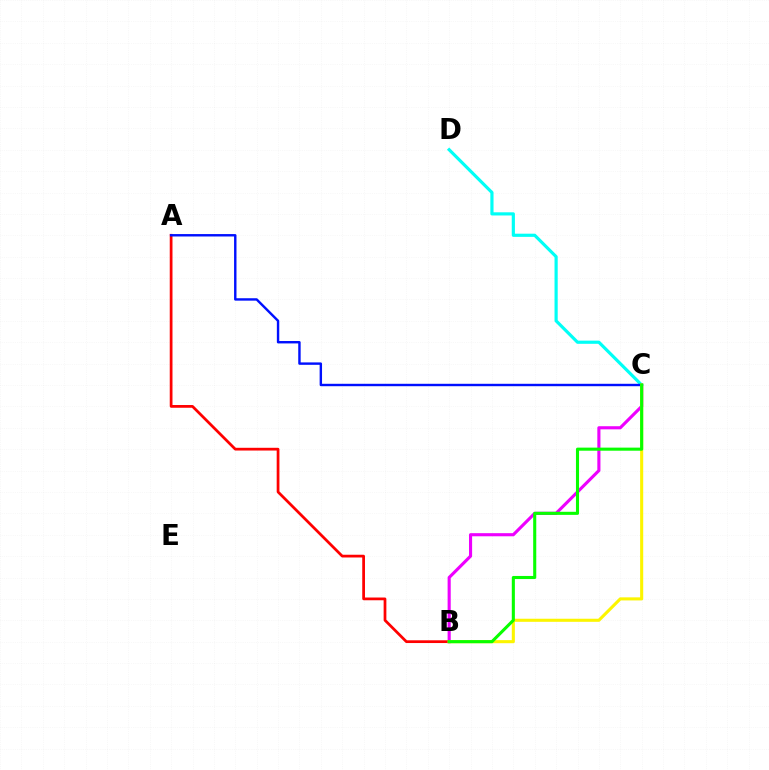{('B', 'C'): [{'color': '#ee00ff', 'line_style': 'solid', 'thickness': 2.24}, {'color': '#fcf500', 'line_style': 'solid', 'thickness': 2.22}, {'color': '#08ff00', 'line_style': 'solid', 'thickness': 2.22}], ('A', 'B'): [{'color': '#ff0000', 'line_style': 'solid', 'thickness': 1.98}], ('C', 'D'): [{'color': '#00fff6', 'line_style': 'solid', 'thickness': 2.29}], ('A', 'C'): [{'color': '#0010ff', 'line_style': 'solid', 'thickness': 1.74}]}